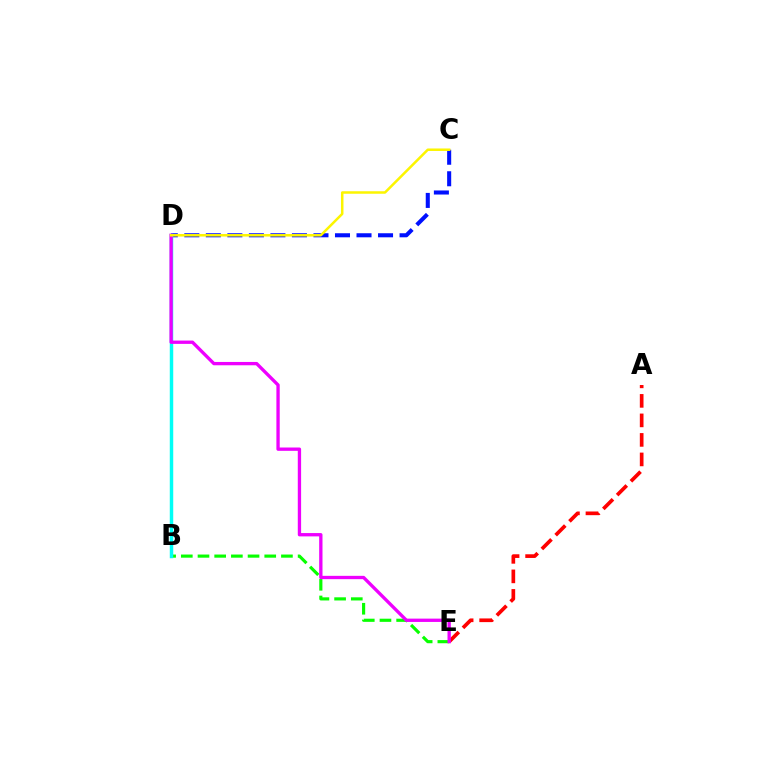{('B', 'E'): [{'color': '#08ff00', 'line_style': 'dashed', 'thickness': 2.27}], ('C', 'D'): [{'color': '#0010ff', 'line_style': 'dashed', 'thickness': 2.92}, {'color': '#fcf500', 'line_style': 'solid', 'thickness': 1.8}], ('A', 'E'): [{'color': '#ff0000', 'line_style': 'dashed', 'thickness': 2.65}], ('B', 'D'): [{'color': '#00fff6', 'line_style': 'solid', 'thickness': 2.49}], ('D', 'E'): [{'color': '#ee00ff', 'line_style': 'solid', 'thickness': 2.39}]}